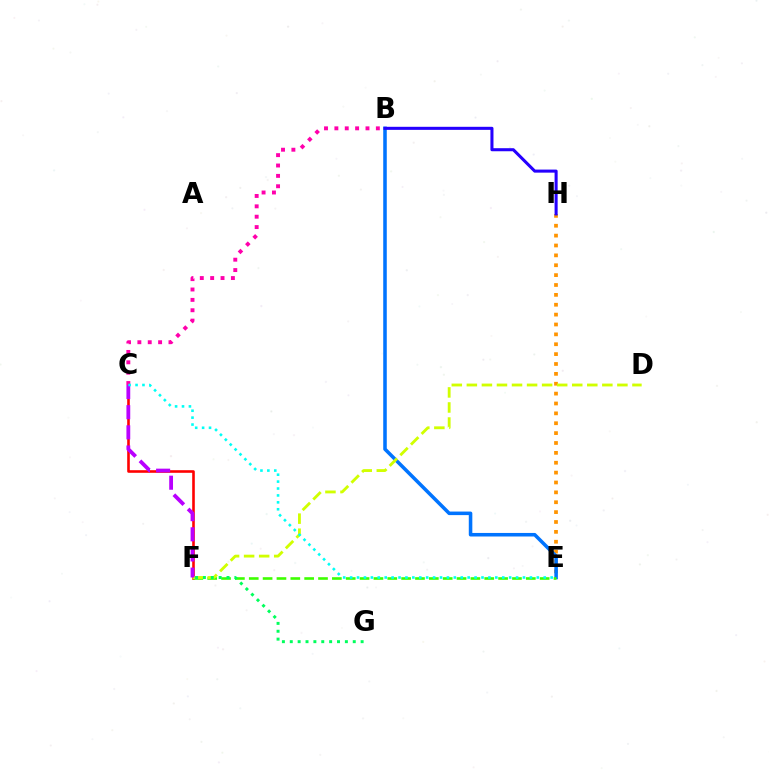{('E', 'H'): [{'color': '#ff9400', 'line_style': 'dotted', 'thickness': 2.68}], ('C', 'F'): [{'color': '#ff0000', 'line_style': 'solid', 'thickness': 1.87}, {'color': '#b900ff', 'line_style': 'dashed', 'thickness': 2.74}], ('B', 'E'): [{'color': '#0074ff', 'line_style': 'solid', 'thickness': 2.55}], ('E', 'F'): [{'color': '#3dff00', 'line_style': 'dashed', 'thickness': 1.88}], ('B', 'C'): [{'color': '#ff00ac', 'line_style': 'dotted', 'thickness': 2.82}], ('B', 'H'): [{'color': '#2500ff', 'line_style': 'solid', 'thickness': 2.2}], ('D', 'F'): [{'color': '#d1ff00', 'line_style': 'dashed', 'thickness': 2.05}], ('C', 'E'): [{'color': '#00fff6', 'line_style': 'dotted', 'thickness': 1.88}], ('F', 'G'): [{'color': '#00ff5c', 'line_style': 'dotted', 'thickness': 2.14}]}